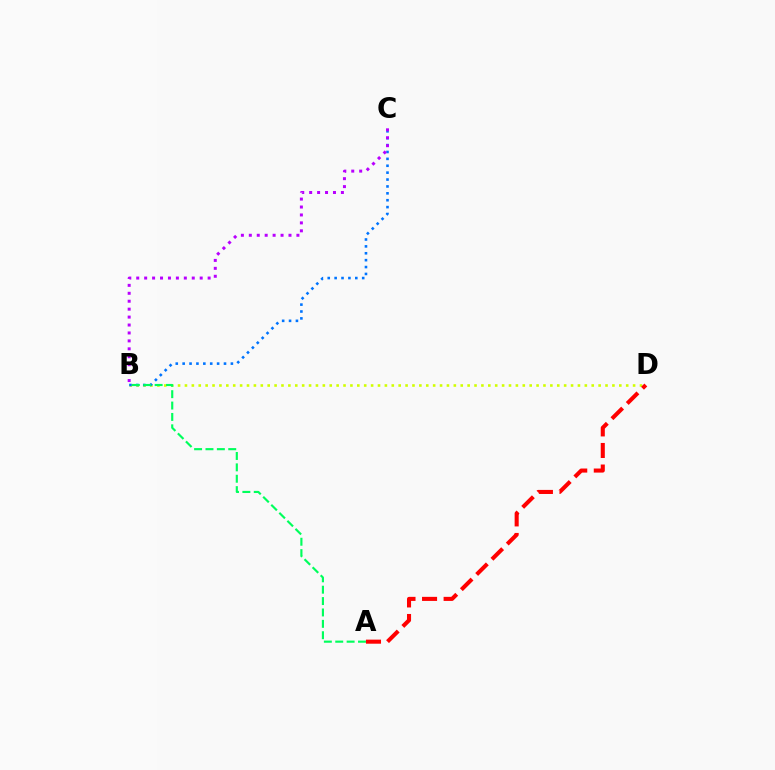{('B', 'D'): [{'color': '#d1ff00', 'line_style': 'dotted', 'thickness': 1.87}], ('B', 'C'): [{'color': '#0074ff', 'line_style': 'dotted', 'thickness': 1.87}, {'color': '#b900ff', 'line_style': 'dotted', 'thickness': 2.16}], ('A', 'B'): [{'color': '#00ff5c', 'line_style': 'dashed', 'thickness': 1.55}], ('A', 'D'): [{'color': '#ff0000', 'line_style': 'dashed', 'thickness': 2.93}]}